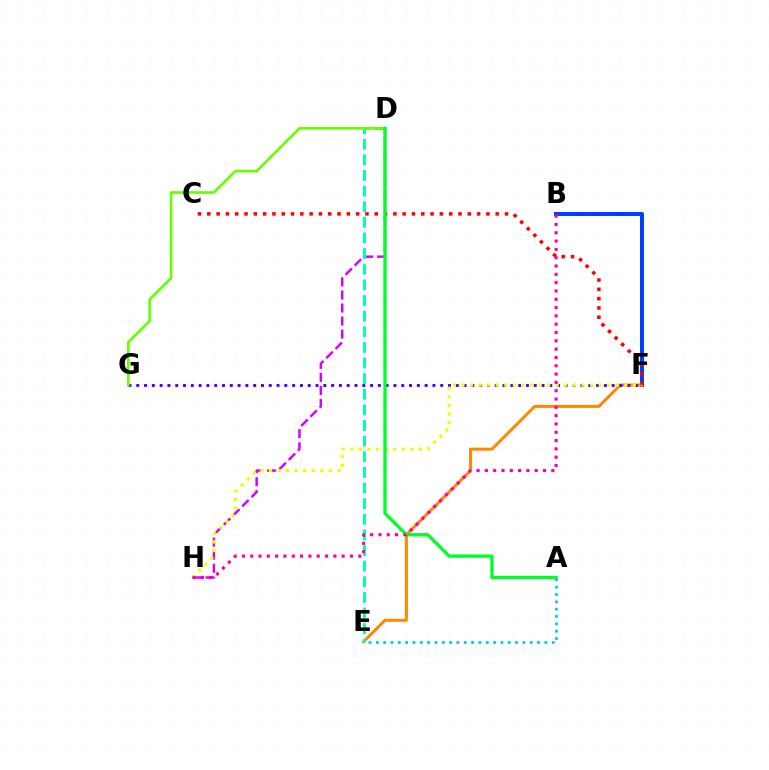{('B', 'F'): [{'color': '#003fff', 'line_style': 'solid', 'thickness': 2.88}], ('E', 'F'): [{'color': '#ff8800', 'line_style': 'solid', 'thickness': 2.18}], ('D', 'H'): [{'color': '#d600ff', 'line_style': 'dashed', 'thickness': 1.77}], ('A', 'E'): [{'color': '#00c7ff', 'line_style': 'dotted', 'thickness': 1.99}], ('F', 'G'): [{'color': '#4f00ff', 'line_style': 'dotted', 'thickness': 2.12}], ('D', 'E'): [{'color': '#00ffaf', 'line_style': 'dashed', 'thickness': 2.12}], ('D', 'G'): [{'color': '#66ff00', 'line_style': 'solid', 'thickness': 1.91}], ('C', 'F'): [{'color': '#ff0000', 'line_style': 'dotted', 'thickness': 2.53}], ('F', 'H'): [{'color': '#eeff00', 'line_style': 'dotted', 'thickness': 2.33}], ('A', 'D'): [{'color': '#00ff27', 'line_style': 'solid', 'thickness': 2.38}], ('B', 'H'): [{'color': '#ff00a0', 'line_style': 'dotted', 'thickness': 2.26}]}